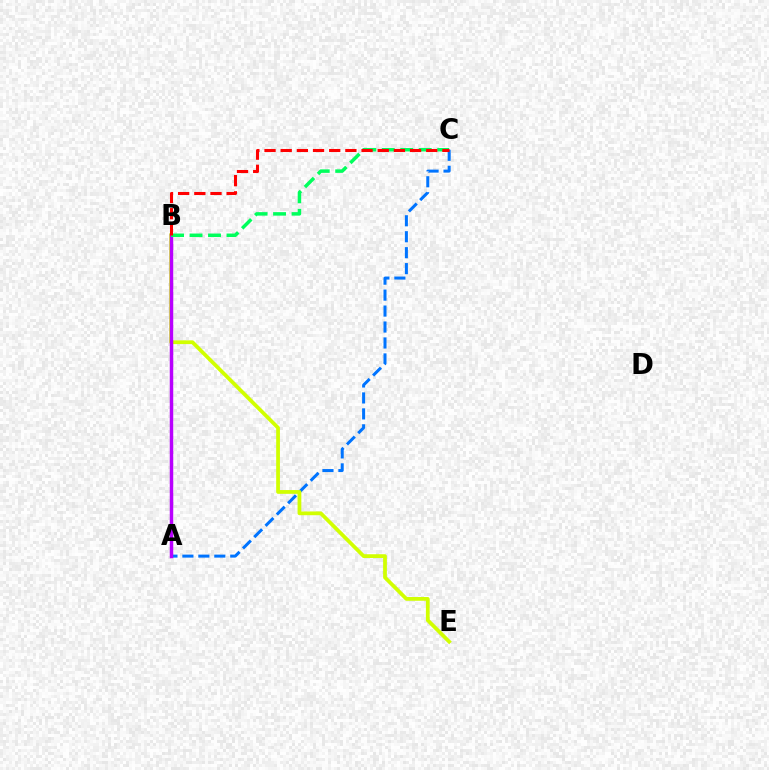{('A', 'C'): [{'color': '#0074ff', 'line_style': 'dashed', 'thickness': 2.17}], ('B', 'E'): [{'color': '#d1ff00', 'line_style': 'solid', 'thickness': 2.7}], ('A', 'B'): [{'color': '#b900ff', 'line_style': 'solid', 'thickness': 2.51}], ('B', 'C'): [{'color': '#00ff5c', 'line_style': 'dashed', 'thickness': 2.51}, {'color': '#ff0000', 'line_style': 'dashed', 'thickness': 2.2}]}